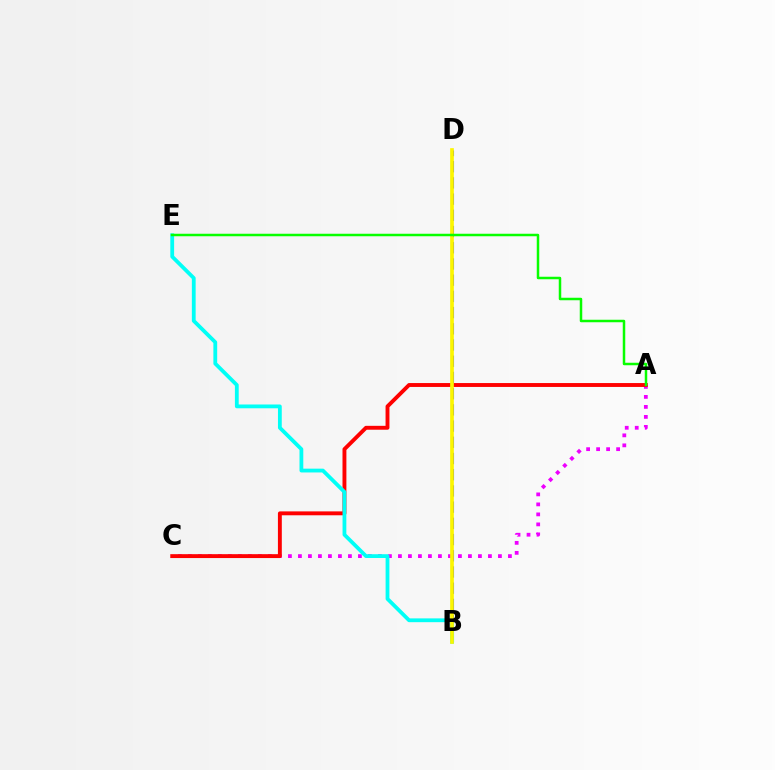{('A', 'C'): [{'color': '#ee00ff', 'line_style': 'dotted', 'thickness': 2.72}, {'color': '#ff0000', 'line_style': 'solid', 'thickness': 2.8}], ('B', 'D'): [{'color': '#0010ff', 'line_style': 'dashed', 'thickness': 2.2}, {'color': '#fcf500', 'line_style': 'solid', 'thickness': 2.65}], ('B', 'E'): [{'color': '#00fff6', 'line_style': 'solid', 'thickness': 2.73}], ('A', 'E'): [{'color': '#08ff00', 'line_style': 'solid', 'thickness': 1.8}]}